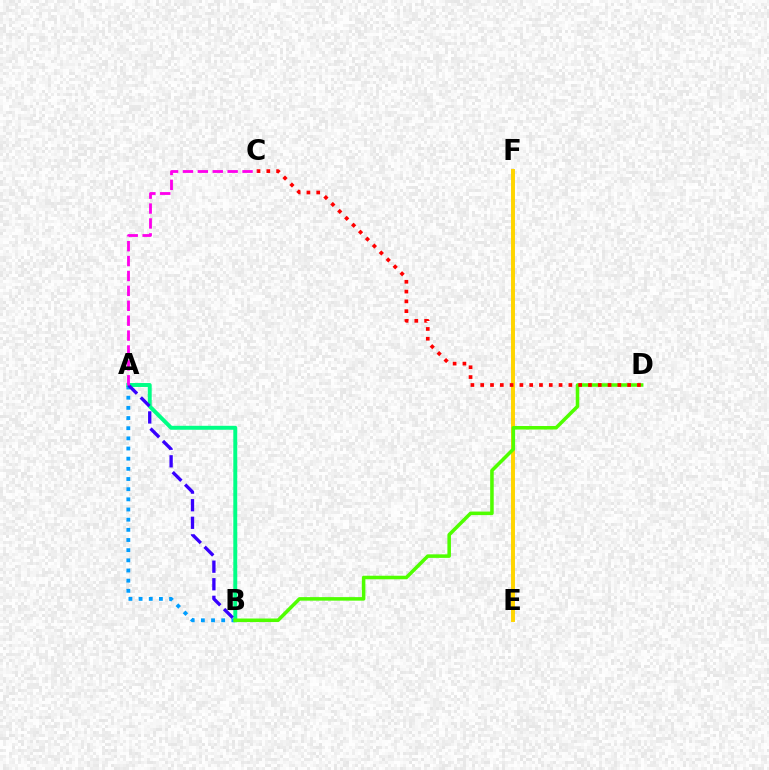{('A', 'B'): [{'color': '#009eff', 'line_style': 'dotted', 'thickness': 2.76}, {'color': '#00ff86', 'line_style': 'solid', 'thickness': 2.83}, {'color': '#3700ff', 'line_style': 'dashed', 'thickness': 2.39}], ('E', 'F'): [{'color': '#ffd500', 'line_style': 'solid', 'thickness': 2.84}], ('B', 'D'): [{'color': '#4fff00', 'line_style': 'solid', 'thickness': 2.55}], ('C', 'D'): [{'color': '#ff0000', 'line_style': 'dotted', 'thickness': 2.66}], ('A', 'C'): [{'color': '#ff00ed', 'line_style': 'dashed', 'thickness': 2.02}]}